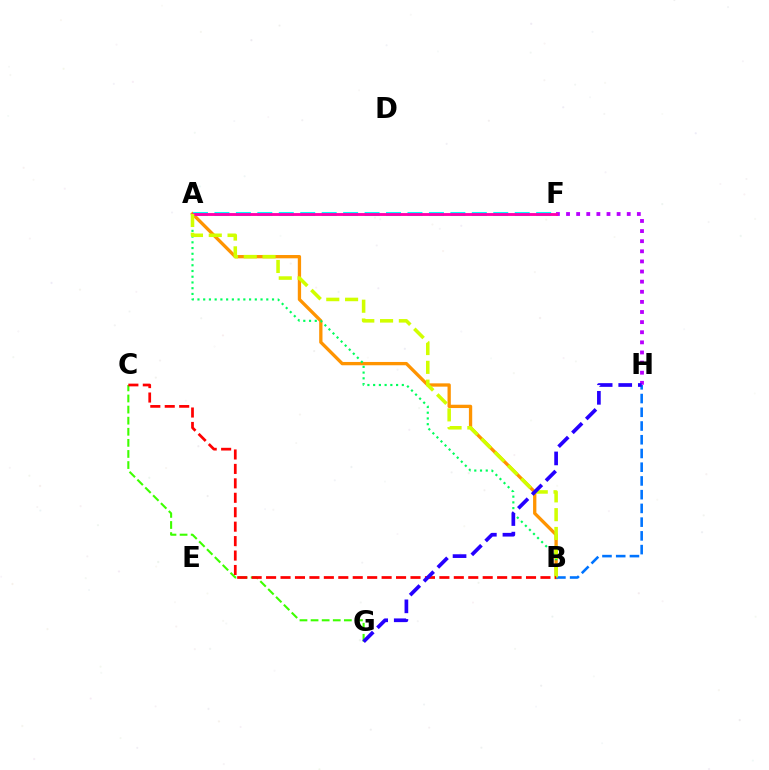{('A', 'B'): [{'color': '#ff9400', 'line_style': 'solid', 'thickness': 2.38}, {'color': '#00ff5c', 'line_style': 'dotted', 'thickness': 1.56}, {'color': '#d1ff00', 'line_style': 'dashed', 'thickness': 2.55}], ('A', 'F'): [{'color': '#00fff6', 'line_style': 'dashed', 'thickness': 2.91}, {'color': '#ff00ac', 'line_style': 'solid', 'thickness': 2.06}], ('B', 'H'): [{'color': '#0074ff', 'line_style': 'dashed', 'thickness': 1.87}], ('F', 'H'): [{'color': '#b900ff', 'line_style': 'dotted', 'thickness': 2.75}], ('C', 'G'): [{'color': '#3dff00', 'line_style': 'dashed', 'thickness': 1.51}], ('B', 'C'): [{'color': '#ff0000', 'line_style': 'dashed', 'thickness': 1.96}], ('G', 'H'): [{'color': '#2500ff', 'line_style': 'dashed', 'thickness': 2.66}]}